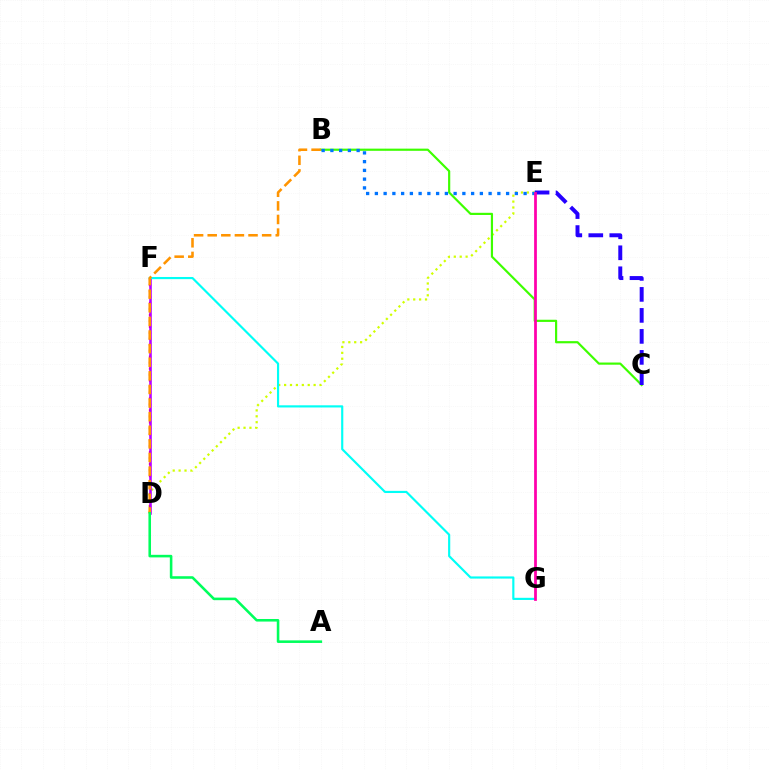{('D', 'E'): [{'color': '#d1ff00', 'line_style': 'dotted', 'thickness': 1.6}], ('B', 'C'): [{'color': '#3dff00', 'line_style': 'solid', 'thickness': 1.57}], ('C', 'E'): [{'color': '#2500ff', 'line_style': 'dashed', 'thickness': 2.85}], ('D', 'F'): [{'color': '#ff0000', 'line_style': 'dotted', 'thickness': 1.62}, {'color': '#b900ff', 'line_style': 'solid', 'thickness': 1.85}], ('F', 'G'): [{'color': '#00fff6', 'line_style': 'solid', 'thickness': 1.55}], ('B', 'E'): [{'color': '#0074ff', 'line_style': 'dotted', 'thickness': 2.38}], ('B', 'D'): [{'color': '#ff9400', 'line_style': 'dashed', 'thickness': 1.85}], ('E', 'G'): [{'color': '#ff00ac', 'line_style': 'solid', 'thickness': 1.98}], ('A', 'D'): [{'color': '#00ff5c', 'line_style': 'solid', 'thickness': 1.85}]}